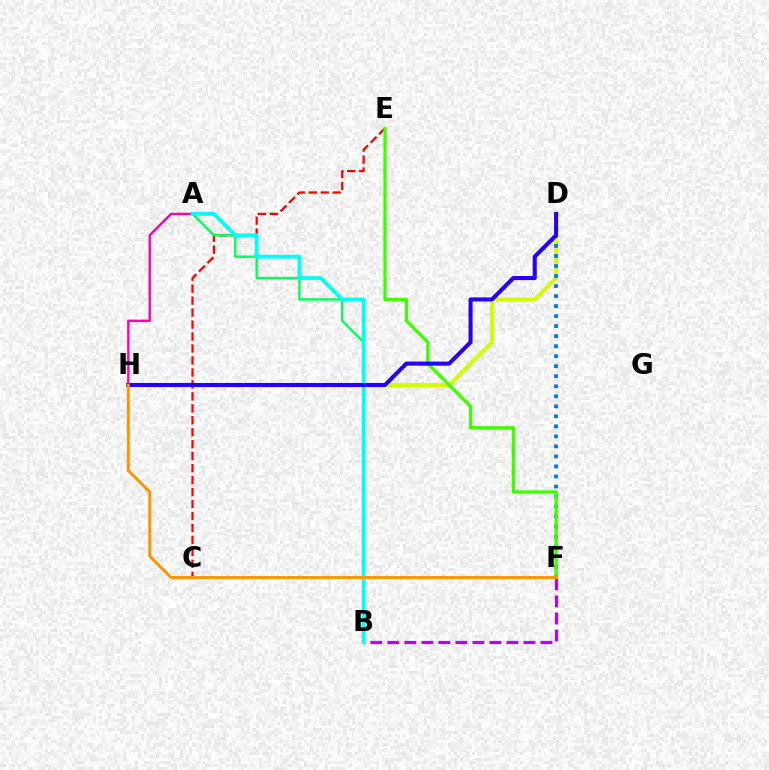{('D', 'H'): [{'color': '#d1ff00', 'line_style': 'solid', 'thickness': 2.83}, {'color': '#2500ff', 'line_style': 'solid', 'thickness': 2.93}], ('A', 'H'): [{'color': '#ff00ac', 'line_style': 'solid', 'thickness': 1.71}], ('B', 'F'): [{'color': '#b900ff', 'line_style': 'dashed', 'thickness': 2.31}], ('D', 'F'): [{'color': '#0074ff', 'line_style': 'dotted', 'thickness': 2.72}], ('C', 'E'): [{'color': '#ff0000', 'line_style': 'dashed', 'thickness': 1.63}], ('A', 'B'): [{'color': '#00ff5c', 'line_style': 'solid', 'thickness': 1.74}, {'color': '#00fff6', 'line_style': 'solid', 'thickness': 2.7}], ('E', 'F'): [{'color': '#3dff00', 'line_style': 'solid', 'thickness': 2.34}], ('F', 'H'): [{'color': '#ff9400', 'line_style': 'solid', 'thickness': 2.09}]}